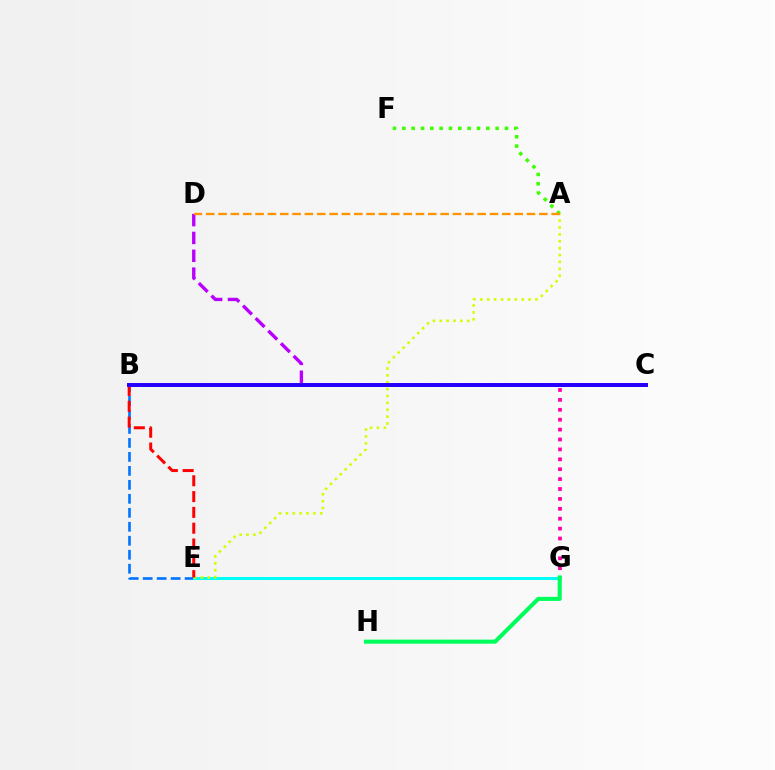{('B', 'E'): [{'color': '#0074ff', 'line_style': 'dashed', 'thickness': 1.9}, {'color': '#ff0000', 'line_style': 'dashed', 'thickness': 2.15}], ('A', 'F'): [{'color': '#3dff00', 'line_style': 'dotted', 'thickness': 2.53}], ('C', 'G'): [{'color': '#ff00ac', 'line_style': 'dotted', 'thickness': 2.69}], ('C', 'D'): [{'color': '#b900ff', 'line_style': 'dashed', 'thickness': 2.42}], ('E', 'G'): [{'color': '#00fff6', 'line_style': 'solid', 'thickness': 2.17}], ('G', 'H'): [{'color': '#00ff5c', 'line_style': 'solid', 'thickness': 2.95}], ('A', 'E'): [{'color': '#d1ff00', 'line_style': 'dotted', 'thickness': 1.87}], ('A', 'D'): [{'color': '#ff9400', 'line_style': 'dashed', 'thickness': 1.68}], ('B', 'C'): [{'color': '#2500ff', 'line_style': 'solid', 'thickness': 2.85}]}